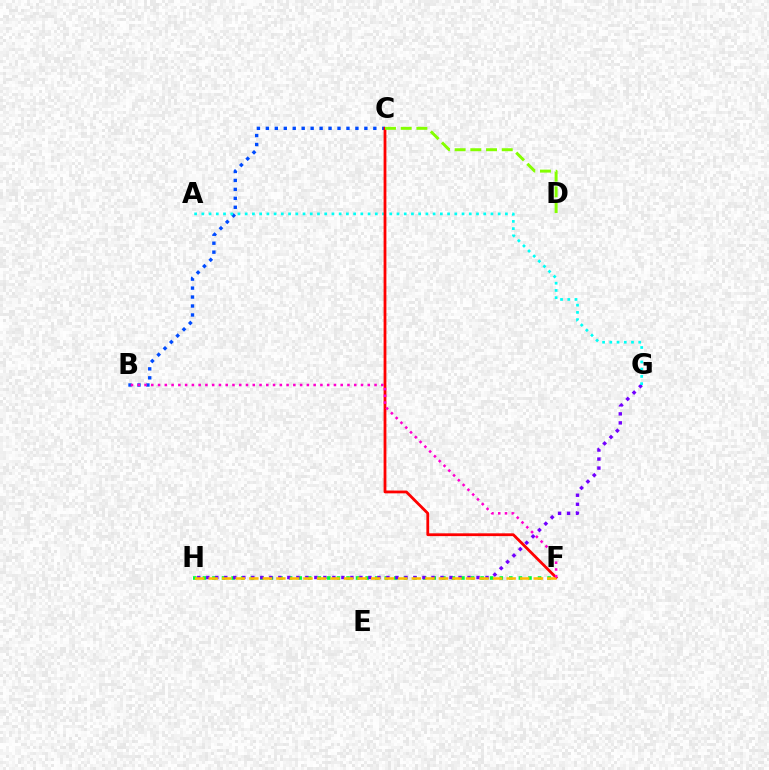{('B', 'C'): [{'color': '#004bff', 'line_style': 'dotted', 'thickness': 2.43}], ('F', 'H'): [{'color': '#00ff39', 'line_style': 'dotted', 'thickness': 2.6}, {'color': '#ffbd00', 'line_style': 'dashed', 'thickness': 1.84}], ('G', 'H'): [{'color': '#7200ff', 'line_style': 'dotted', 'thickness': 2.45}], ('A', 'G'): [{'color': '#00fff6', 'line_style': 'dotted', 'thickness': 1.96}], ('C', 'F'): [{'color': '#ff0000', 'line_style': 'solid', 'thickness': 2.01}], ('C', 'D'): [{'color': '#84ff00', 'line_style': 'dashed', 'thickness': 2.13}], ('B', 'F'): [{'color': '#ff00cf', 'line_style': 'dotted', 'thickness': 1.84}]}